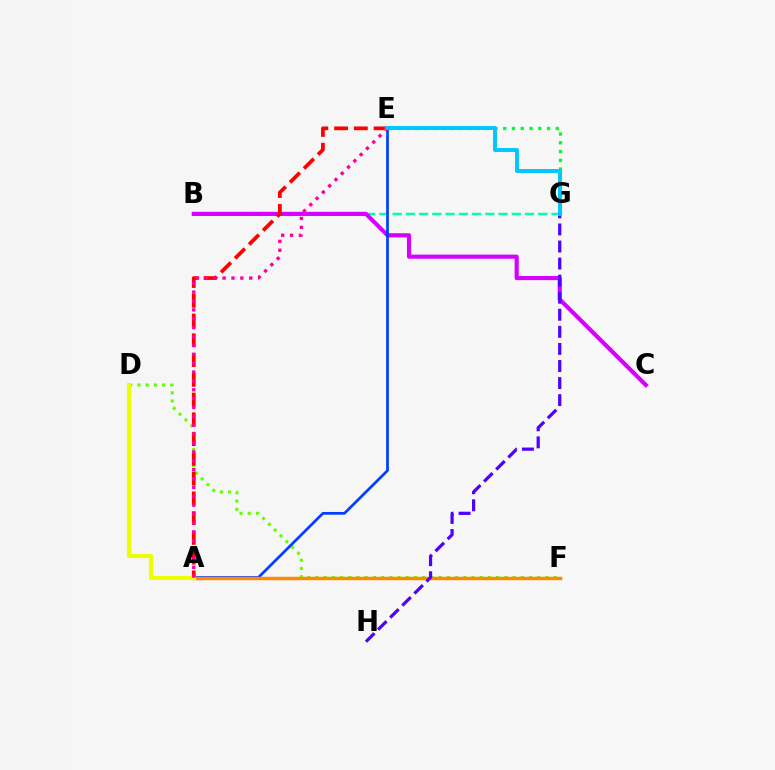{('E', 'G'): [{'color': '#00ff27', 'line_style': 'dotted', 'thickness': 2.38}, {'color': '#00c7ff', 'line_style': 'solid', 'thickness': 2.83}], ('B', 'G'): [{'color': '#00ffaf', 'line_style': 'dashed', 'thickness': 1.8}], ('B', 'C'): [{'color': '#d600ff', 'line_style': 'solid', 'thickness': 2.97}], ('D', 'F'): [{'color': '#66ff00', 'line_style': 'dotted', 'thickness': 2.23}], ('A', 'E'): [{'color': '#003fff', 'line_style': 'solid', 'thickness': 1.95}, {'color': '#ff0000', 'line_style': 'dashed', 'thickness': 2.68}, {'color': '#ff00a0', 'line_style': 'dotted', 'thickness': 2.41}], ('A', 'F'): [{'color': '#ff8800', 'line_style': 'solid', 'thickness': 2.48}], ('A', 'D'): [{'color': '#eeff00', 'line_style': 'solid', 'thickness': 2.98}], ('G', 'H'): [{'color': '#4f00ff', 'line_style': 'dashed', 'thickness': 2.32}]}